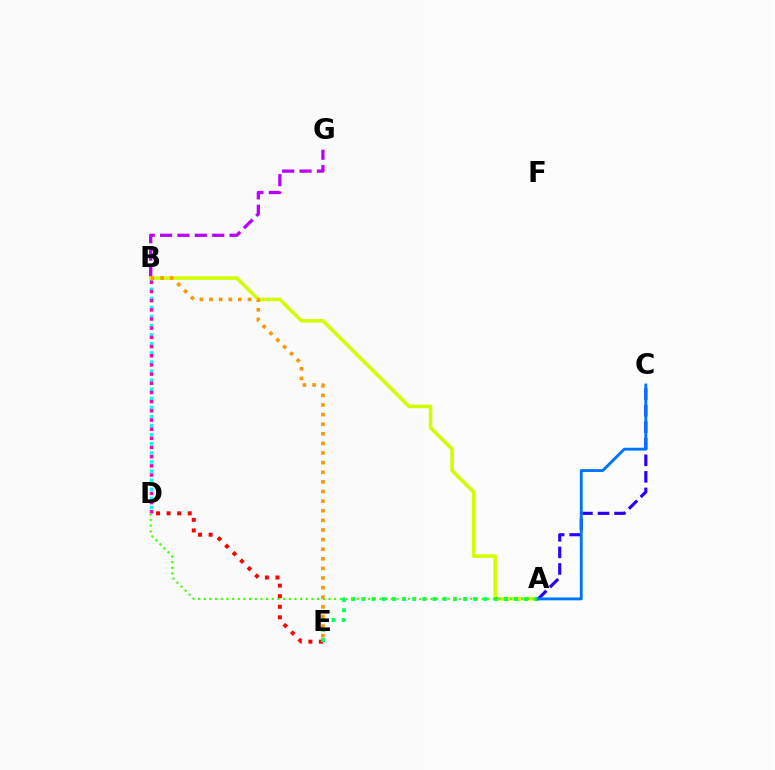{('B', 'D'): [{'color': '#00fff6', 'line_style': 'dotted', 'thickness': 2.47}, {'color': '#ff00ac', 'line_style': 'dotted', 'thickness': 2.49}], ('B', 'G'): [{'color': '#b900ff', 'line_style': 'dashed', 'thickness': 2.36}], ('A', 'B'): [{'color': '#d1ff00', 'line_style': 'solid', 'thickness': 2.56}], ('A', 'C'): [{'color': '#2500ff', 'line_style': 'dashed', 'thickness': 2.25}, {'color': '#0074ff', 'line_style': 'solid', 'thickness': 2.06}], ('D', 'E'): [{'color': '#ff0000', 'line_style': 'dotted', 'thickness': 2.87}], ('A', 'E'): [{'color': '#00ff5c', 'line_style': 'dotted', 'thickness': 2.76}], ('B', 'E'): [{'color': '#ff9400', 'line_style': 'dotted', 'thickness': 2.61}], ('A', 'D'): [{'color': '#3dff00', 'line_style': 'dotted', 'thickness': 1.54}]}